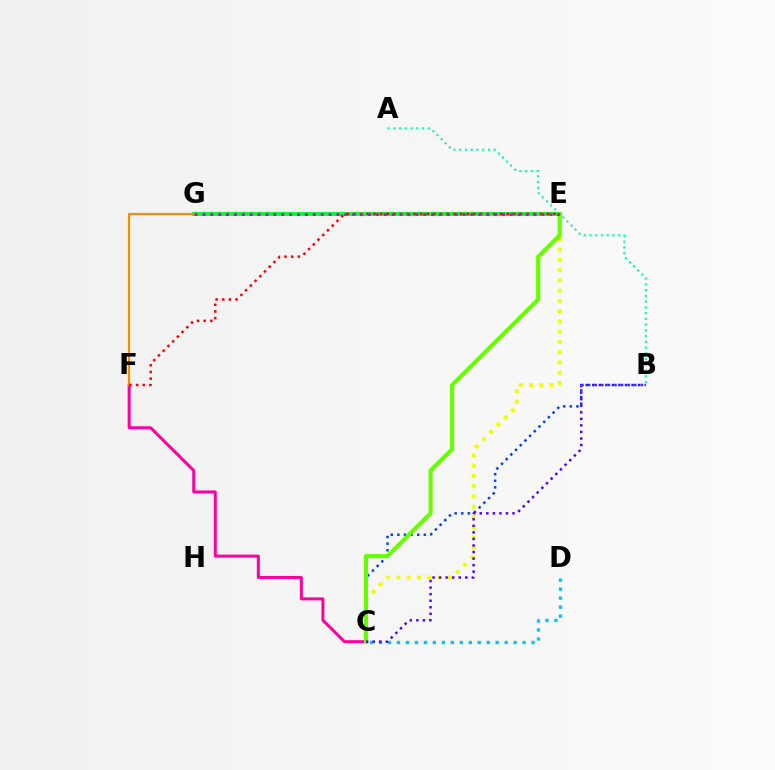{('C', 'E'): [{'color': '#eeff00', 'line_style': 'dotted', 'thickness': 2.79}, {'color': '#66ff00', 'line_style': 'solid', 'thickness': 2.97}], ('A', 'B'): [{'color': '#00ffaf', 'line_style': 'dotted', 'thickness': 1.56}], ('C', 'F'): [{'color': '#ff00a0', 'line_style': 'solid', 'thickness': 2.16}], ('B', 'C'): [{'color': '#003fff', 'line_style': 'dotted', 'thickness': 1.8}, {'color': '#4f00ff', 'line_style': 'dotted', 'thickness': 1.78}], ('E', 'G'): [{'color': '#00ff27', 'line_style': 'solid', 'thickness': 2.78}, {'color': '#d600ff', 'line_style': 'dotted', 'thickness': 2.14}], ('C', 'D'): [{'color': '#00c7ff', 'line_style': 'dotted', 'thickness': 2.44}], ('F', 'G'): [{'color': '#ff8800', 'line_style': 'solid', 'thickness': 1.58}], ('E', 'F'): [{'color': '#ff0000', 'line_style': 'dotted', 'thickness': 1.81}]}